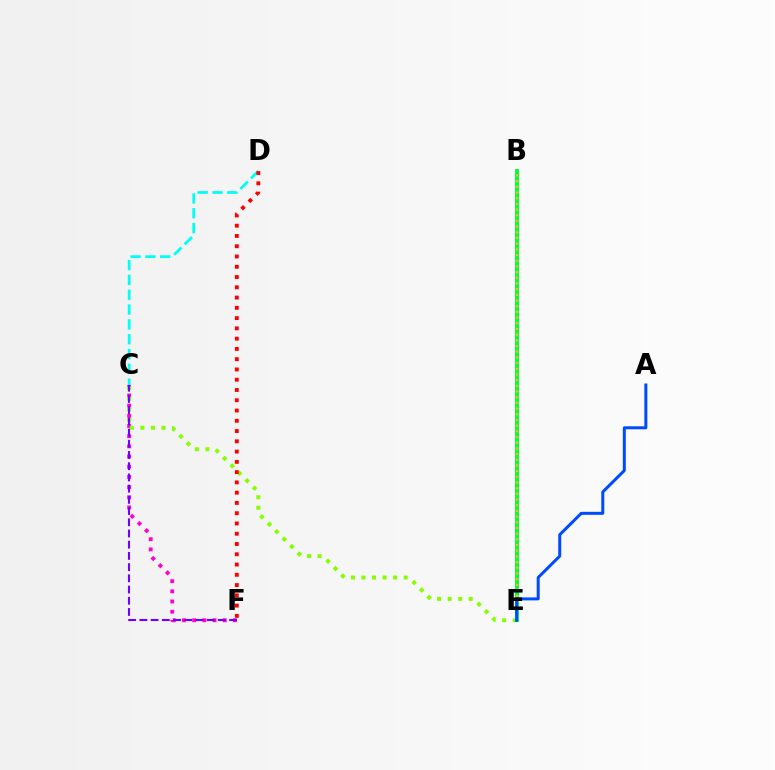{('C', 'F'): [{'color': '#ff00cf', 'line_style': 'dotted', 'thickness': 2.77}, {'color': '#7200ff', 'line_style': 'dashed', 'thickness': 1.52}], ('C', 'D'): [{'color': '#00fff6', 'line_style': 'dashed', 'thickness': 2.01}], ('C', 'E'): [{'color': '#84ff00', 'line_style': 'dotted', 'thickness': 2.87}], ('D', 'F'): [{'color': '#ff0000', 'line_style': 'dotted', 'thickness': 2.79}], ('B', 'E'): [{'color': '#00ff39', 'line_style': 'solid', 'thickness': 2.84}, {'color': '#ffbd00', 'line_style': 'dotted', 'thickness': 1.54}], ('A', 'E'): [{'color': '#004bff', 'line_style': 'solid', 'thickness': 2.16}]}